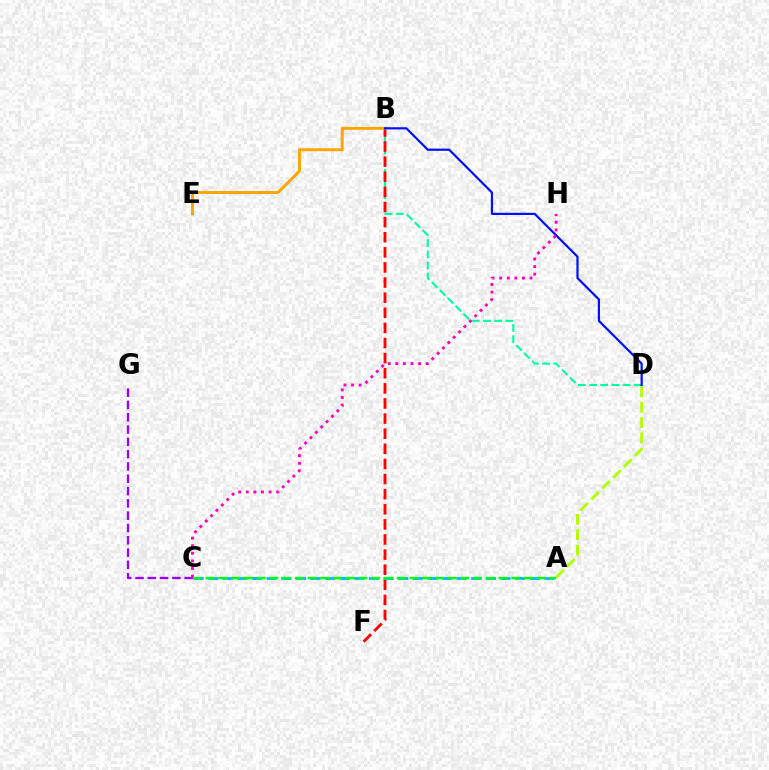{('B', 'D'): [{'color': '#00ff9d', 'line_style': 'dashed', 'thickness': 1.52}, {'color': '#0010ff', 'line_style': 'solid', 'thickness': 1.59}], ('B', 'F'): [{'color': '#ff0000', 'line_style': 'dashed', 'thickness': 2.05}], ('A', 'D'): [{'color': '#b3ff00', 'line_style': 'dashed', 'thickness': 2.09}], ('B', 'E'): [{'color': '#ffa500', 'line_style': 'solid', 'thickness': 2.12}], ('C', 'G'): [{'color': '#9b00ff', 'line_style': 'dashed', 'thickness': 1.67}], ('C', 'H'): [{'color': '#ff00bd', 'line_style': 'dotted', 'thickness': 2.06}], ('A', 'C'): [{'color': '#00b5ff', 'line_style': 'dashed', 'thickness': 1.99}, {'color': '#08ff00', 'line_style': 'dashed', 'thickness': 1.73}]}